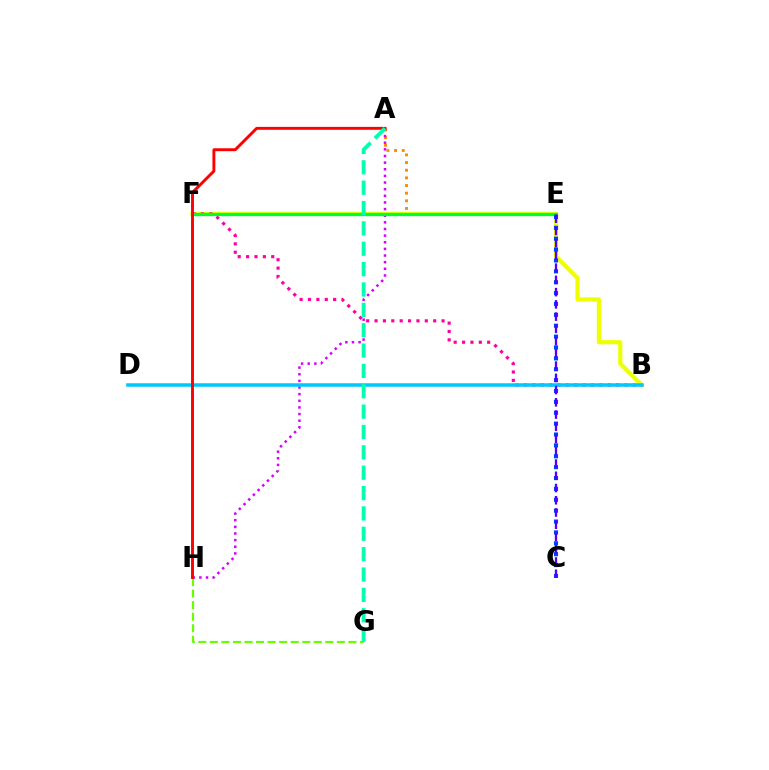{('B', 'F'): [{'color': '#eeff00', 'line_style': 'solid', 'thickness': 3.0}, {'color': '#ff00a0', 'line_style': 'dotted', 'thickness': 2.28}], ('A', 'E'): [{'color': '#ff8800', 'line_style': 'dotted', 'thickness': 2.08}], ('A', 'H'): [{'color': '#d600ff', 'line_style': 'dotted', 'thickness': 1.8}, {'color': '#ff0000', 'line_style': 'solid', 'thickness': 2.1}], ('G', 'H'): [{'color': '#66ff00', 'line_style': 'dashed', 'thickness': 1.57}], ('B', 'D'): [{'color': '#00c7ff', 'line_style': 'solid', 'thickness': 2.53}], ('E', 'F'): [{'color': '#00ff27', 'line_style': 'solid', 'thickness': 2.39}], ('C', 'E'): [{'color': '#003fff', 'line_style': 'dotted', 'thickness': 2.96}, {'color': '#4f00ff', 'line_style': 'dashed', 'thickness': 1.66}], ('A', 'G'): [{'color': '#00ffaf', 'line_style': 'dashed', 'thickness': 2.77}]}